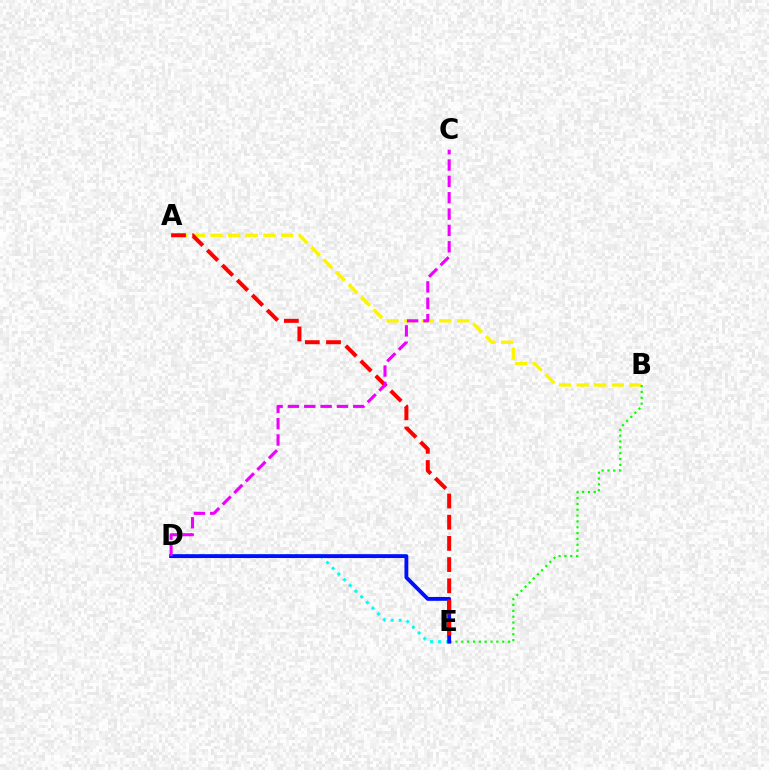{('D', 'E'): [{'color': '#00fff6', 'line_style': 'dotted', 'thickness': 2.19}, {'color': '#0010ff', 'line_style': 'solid', 'thickness': 2.78}], ('A', 'B'): [{'color': '#fcf500', 'line_style': 'dashed', 'thickness': 2.39}], ('B', 'E'): [{'color': '#08ff00', 'line_style': 'dotted', 'thickness': 1.59}], ('A', 'E'): [{'color': '#ff0000', 'line_style': 'dashed', 'thickness': 2.88}], ('C', 'D'): [{'color': '#ee00ff', 'line_style': 'dashed', 'thickness': 2.22}]}